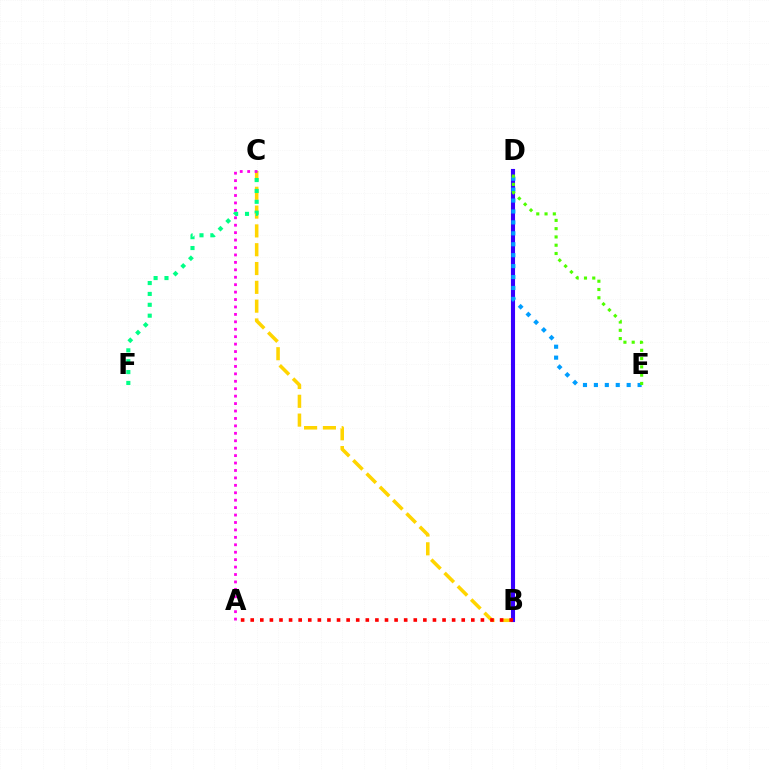{('B', 'C'): [{'color': '#ffd500', 'line_style': 'dashed', 'thickness': 2.56}], ('A', 'C'): [{'color': '#ff00ed', 'line_style': 'dotted', 'thickness': 2.02}], ('B', 'D'): [{'color': '#3700ff', 'line_style': 'solid', 'thickness': 2.95}], ('D', 'E'): [{'color': '#009eff', 'line_style': 'dotted', 'thickness': 2.97}, {'color': '#4fff00', 'line_style': 'dotted', 'thickness': 2.25}], ('A', 'B'): [{'color': '#ff0000', 'line_style': 'dotted', 'thickness': 2.61}], ('C', 'F'): [{'color': '#00ff86', 'line_style': 'dotted', 'thickness': 2.95}]}